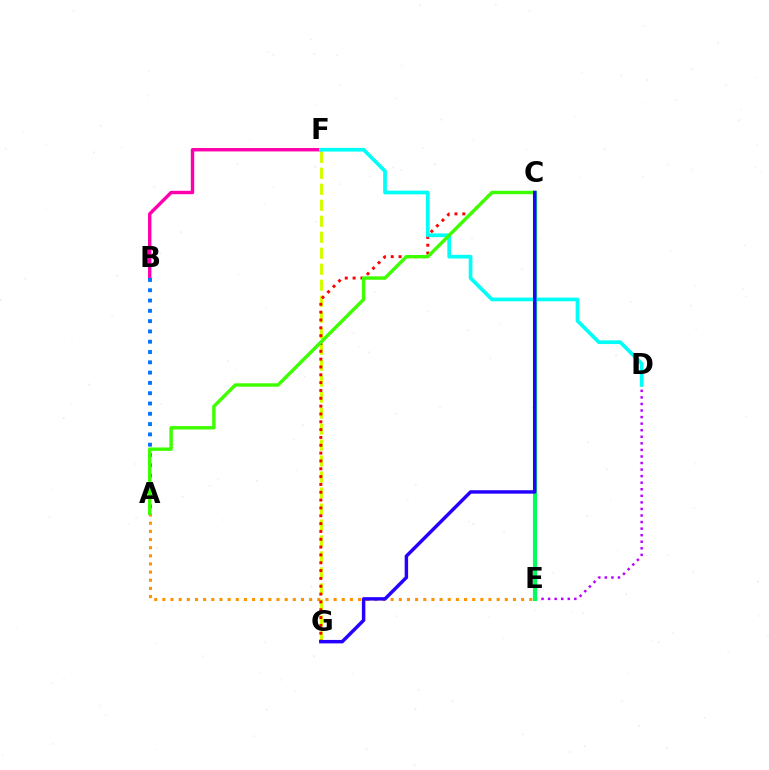{('D', 'E'): [{'color': '#b900ff', 'line_style': 'dotted', 'thickness': 1.78}], ('A', 'E'): [{'color': '#ff9400', 'line_style': 'dotted', 'thickness': 2.22}], ('B', 'F'): [{'color': '#ff00ac', 'line_style': 'solid', 'thickness': 2.45}], ('F', 'G'): [{'color': '#d1ff00', 'line_style': 'dashed', 'thickness': 2.17}], ('C', 'E'): [{'color': '#00ff5c', 'line_style': 'solid', 'thickness': 2.98}], ('A', 'B'): [{'color': '#0074ff', 'line_style': 'dotted', 'thickness': 2.8}], ('C', 'G'): [{'color': '#ff0000', 'line_style': 'dotted', 'thickness': 2.13}, {'color': '#2500ff', 'line_style': 'solid', 'thickness': 2.48}], ('D', 'F'): [{'color': '#00fff6', 'line_style': 'solid', 'thickness': 2.66}], ('A', 'C'): [{'color': '#3dff00', 'line_style': 'solid', 'thickness': 2.46}]}